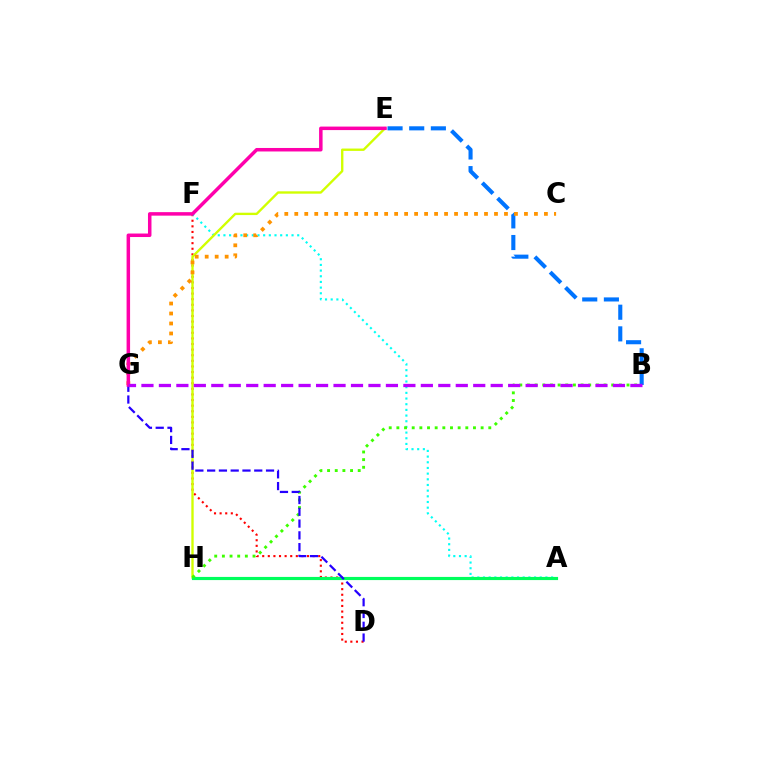{('D', 'F'): [{'color': '#ff0000', 'line_style': 'dotted', 'thickness': 1.52}], ('B', 'E'): [{'color': '#0074ff', 'line_style': 'dashed', 'thickness': 2.94}], ('A', 'F'): [{'color': '#00fff6', 'line_style': 'dotted', 'thickness': 1.54}], ('E', 'H'): [{'color': '#d1ff00', 'line_style': 'solid', 'thickness': 1.7}], ('A', 'H'): [{'color': '#00ff5c', 'line_style': 'solid', 'thickness': 2.27}], ('B', 'H'): [{'color': '#3dff00', 'line_style': 'dotted', 'thickness': 2.08}], ('C', 'G'): [{'color': '#ff9400', 'line_style': 'dotted', 'thickness': 2.71}], ('D', 'G'): [{'color': '#2500ff', 'line_style': 'dashed', 'thickness': 1.6}], ('E', 'G'): [{'color': '#ff00ac', 'line_style': 'solid', 'thickness': 2.52}], ('B', 'G'): [{'color': '#b900ff', 'line_style': 'dashed', 'thickness': 2.37}]}